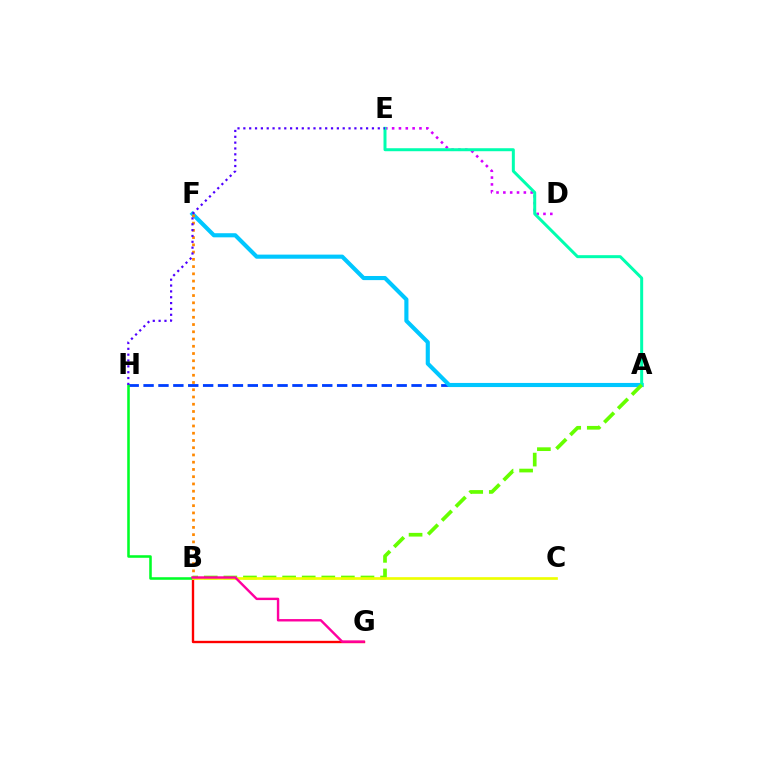{('D', 'E'): [{'color': '#d600ff', 'line_style': 'dotted', 'thickness': 1.86}], ('B', 'G'): [{'color': '#ff0000', 'line_style': 'solid', 'thickness': 1.7}, {'color': '#ff00a0', 'line_style': 'solid', 'thickness': 1.73}], ('A', 'H'): [{'color': '#003fff', 'line_style': 'dashed', 'thickness': 2.02}], ('A', 'F'): [{'color': '#00c7ff', 'line_style': 'solid', 'thickness': 2.97}], ('B', 'F'): [{'color': '#ff8800', 'line_style': 'dotted', 'thickness': 1.97}], ('A', 'E'): [{'color': '#00ffaf', 'line_style': 'solid', 'thickness': 2.16}], ('A', 'B'): [{'color': '#66ff00', 'line_style': 'dashed', 'thickness': 2.66}], ('B', 'H'): [{'color': '#00ff27', 'line_style': 'solid', 'thickness': 1.84}], ('B', 'C'): [{'color': '#eeff00', 'line_style': 'solid', 'thickness': 1.92}], ('E', 'H'): [{'color': '#4f00ff', 'line_style': 'dotted', 'thickness': 1.59}]}